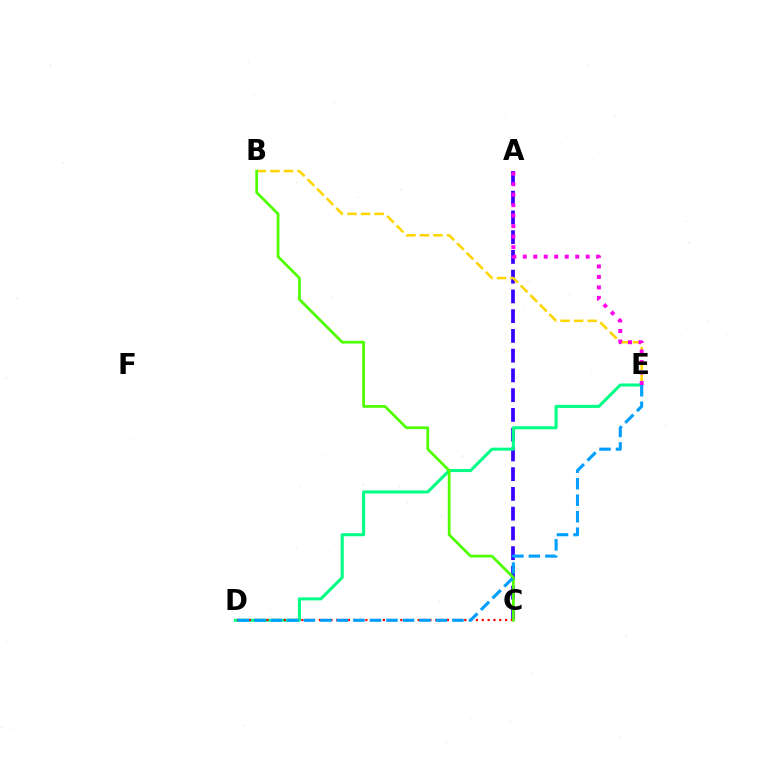{('A', 'C'): [{'color': '#3700ff', 'line_style': 'dashed', 'thickness': 2.68}], ('D', 'E'): [{'color': '#00ff86', 'line_style': 'solid', 'thickness': 2.19}, {'color': '#009eff', 'line_style': 'dashed', 'thickness': 2.24}], ('B', 'E'): [{'color': '#ffd500', 'line_style': 'dashed', 'thickness': 1.84}], ('C', 'D'): [{'color': '#ff0000', 'line_style': 'dotted', 'thickness': 1.58}], ('A', 'E'): [{'color': '#ff00ed', 'line_style': 'dotted', 'thickness': 2.85}], ('B', 'C'): [{'color': '#4fff00', 'line_style': 'solid', 'thickness': 1.99}]}